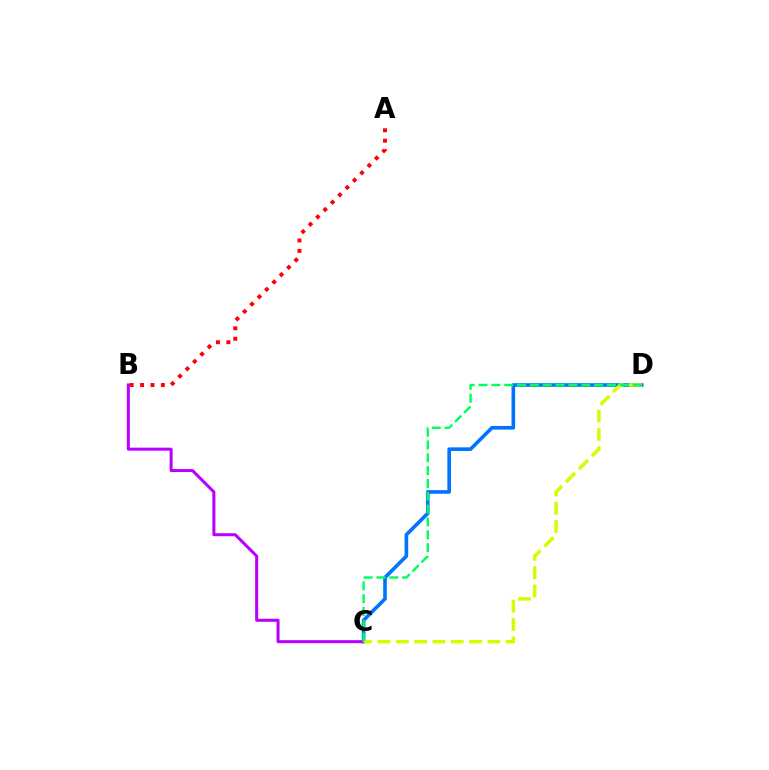{('C', 'D'): [{'color': '#0074ff', 'line_style': 'solid', 'thickness': 2.61}, {'color': '#d1ff00', 'line_style': 'dashed', 'thickness': 2.49}, {'color': '#00ff5c', 'line_style': 'dashed', 'thickness': 1.74}], ('B', 'C'): [{'color': '#b900ff', 'line_style': 'solid', 'thickness': 2.18}], ('A', 'B'): [{'color': '#ff0000', 'line_style': 'dotted', 'thickness': 2.83}]}